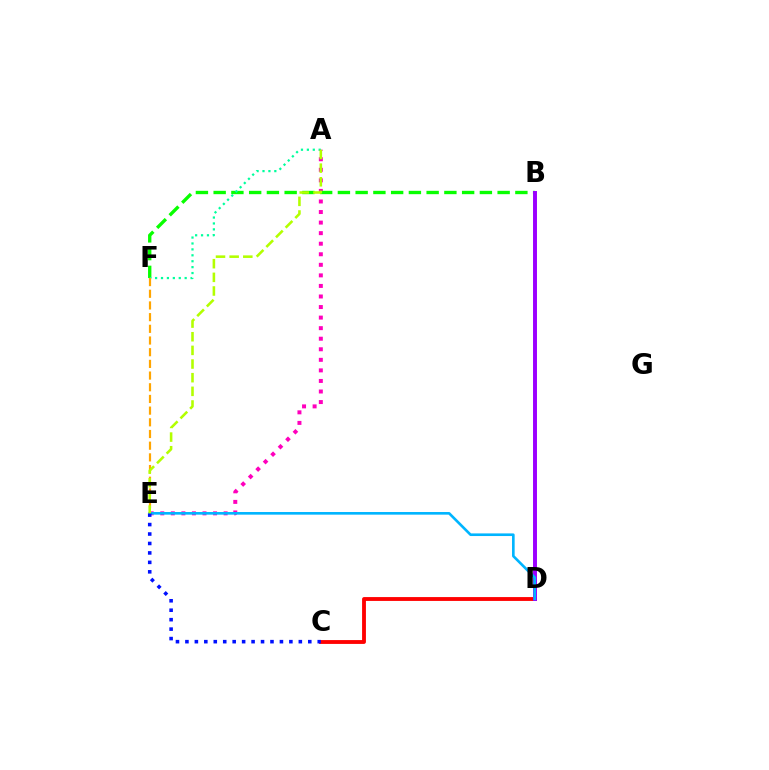{('A', 'E'): [{'color': '#ff00bd', 'line_style': 'dotted', 'thickness': 2.87}, {'color': '#b3ff00', 'line_style': 'dashed', 'thickness': 1.85}], ('B', 'F'): [{'color': '#08ff00', 'line_style': 'dashed', 'thickness': 2.41}], ('C', 'D'): [{'color': '#ff0000', 'line_style': 'solid', 'thickness': 2.77}], ('B', 'D'): [{'color': '#9b00ff', 'line_style': 'solid', 'thickness': 2.84}], ('D', 'E'): [{'color': '#00b5ff', 'line_style': 'solid', 'thickness': 1.89}], ('A', 'F'): [{'color': '#00ff9d', 'line_style': 'dotted', 'thickness': 1.61}], ('C', 'E'): [{'color': '#0010ff', 'line_style': 'dotted', 'thickness': 2.57}], ('E', 'F'): [{'color': '#ffa500', 'line_style': 'dashed', 'thickness': 1.59}]}